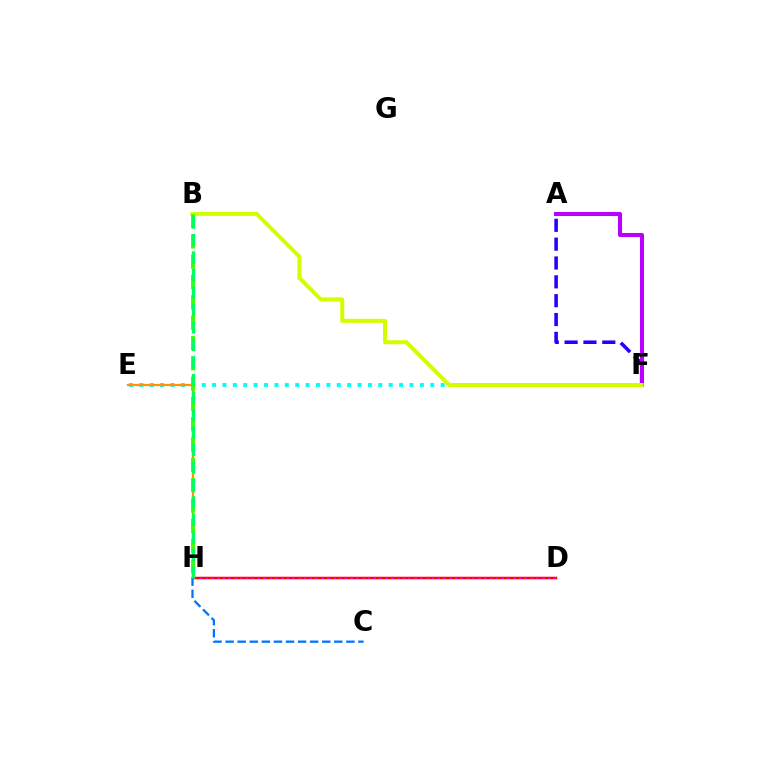{('A', 'F'): [{'color': '#2500ff', 'line_style': 'dashed', 'thickness': 2.56}, {'color': '#b900ff', 'line_style': 'solid', 'thickness': 2.93}], ('E', 'F'): [{'color': '#00fff6', 'line_style': 'dotted', 'thickness': 2.82}], ('E', 'H'): [{'color': '#ff9400', 'line_style': 'solid', 'thickness': 1.62}], ('D', 'H'): [{'color': '#ff0000', 'line_style': 'solid', 'thickness': 1.78}, {'color': '#ff00ac', 'line_style': 'dotted', 'thickness': 1.58}], ('B', 'F'): [{'color': '#d1ff00', 'line_style': 'solid', 'thickness': 2.89}], ('B', 'H'): [{'color': '#3dff00', 'line_style': 'dashed', 'thickness': 2.76}, {'color': '#00ff5c', 'line_style': 'dashed', 'thickness': 2.38}], ('C', 'H'): [{'color': '#0074ff', 'line_style': 'dashed', 'thickness': 1.64}]}